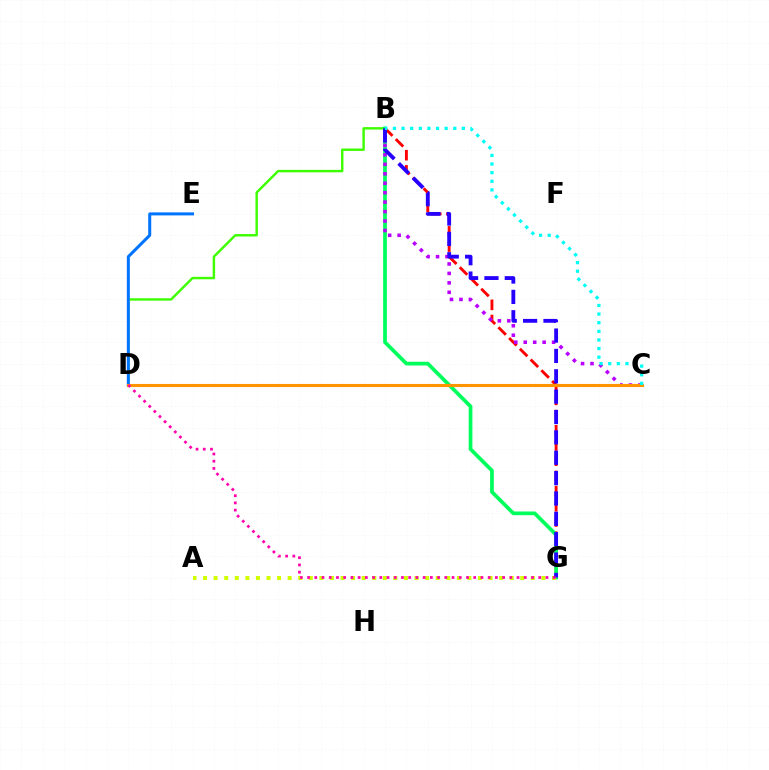{('B', 'D'): [{'color': '#3dff00', 'line_style': 'solid', 'thickness': 1.74}], ('B', 'G'): [{'color': '#ff0000', 'line_style': 'dashed', 'thickness': 2.07}, {'color': '#00ff5c', 'line_style': 'solid', 'thickness': 2.68}, {'color': '#2500ff', 'line_style': 'dashed', 'thickness': 2.77}], ('D', 'E'): [{'color': '#0074ff', 'line_style': 'solid', 'thickness': 2.17}], ('B', 'C'): [{'color': '#b900ff', 'line_style': 'dotted', 'thickness': 2.57}, {'color': '#00fff6', 'line_style': 'dotted', 'thickness': 2.34}], ('C', 'D'): [{'color': '#ff9400', 'line_style': 'solid', 'thickness': 2.23}], ('A', 'G'): [{'color': '#d1ff00', 'line_style': 'dotted', 'thickness': 2.87}], ('D', 'G'): [{'color': '#ff00ac', 'line_style': 'dotted', 'thickness': 1.96}]}